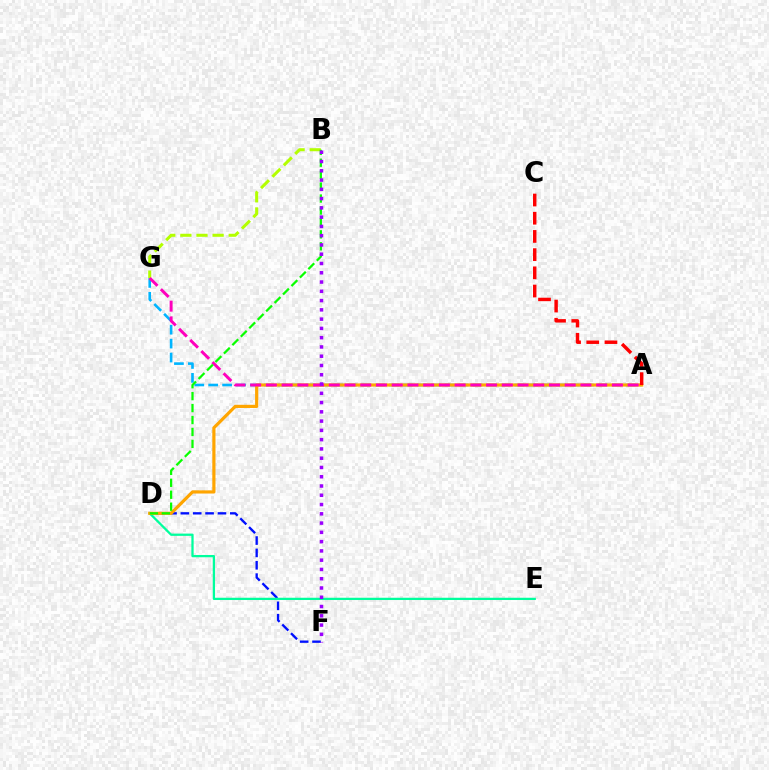{('A', 'G'): [{'color': '#00b5ff', 'line_style': 'dashed', 'thickness': 1.89}, {'color': '#ff00bd', 'line_style': 'dashed', 'thickness': 2.14}], ('D', 'F'): [{'color': '#0010ff', 'line_style': 'dashed', 'thickness': 1.68}], ('D', 'E'): [{'color': '#00ff9d', 'line_style': 'solid', 'thickness': 1.64}], ('B', 'G'): [{'color': '#b3ff00', 'line_style': 'dashed', 'thickness': 2.19}], ('A', 'D'): [{'color': '#ffa500', 'line_style': 'solid', 'thickness': 2.29}], ('A', 'C'): [{'color': '#ff0000', 'line_style': 'dashed', 'thickness': 2.47}], ('B', 'D'): [{'color': '#08ff00', 'line_style': 'dashed', 'thickness': 1.62}], ('B', 'F'): [{'color': '#9b00ff', 'line_style': 'dotted', 'thickness': 2.52}]}